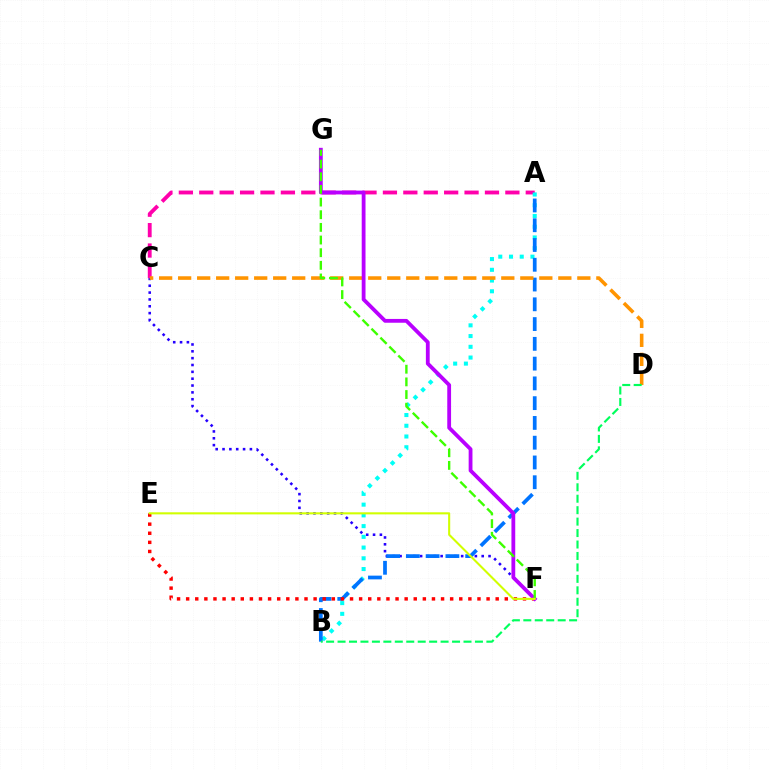{('C', 'F'): [{'color': '#2500ff', 'line_style': 'dotted', 'thickness': 1.86}], ('A', 'C'): [{'color': '#ff00ac', 'line_style': 'dashed', 'thickness': 2.77}], ('A', 'B'): [{'color': '#00fff6', 'line_style': 'dotted', 'thickness': 2.92}, {'color': '#0074ff', 'line_style': 'dashed', 'thickness': 2.69}], ('E', 'F'): [{'color': '#ff0000', 'line_style': 'dotted', 'thickness': 2.47}, {'color': '#d1ff00', 'line_style': 'solid', 'thickness': 1.5}], ('C', 'D'): [{'color': '#ff9400', 'line_style': 'dashed', 'thickness': 2.58}], ('F', 'G'): [{'color': '#b900ff', 'line_style': 'solid', 'thickness': 2.74}, {'color': '#3dff00', 'line_style': 'dashed', 'thickness': 1.72}], ('B', 'D'): [{'color': '#00ff5c', 'line_style': 'dashed', 'thickness': 1.56}]}